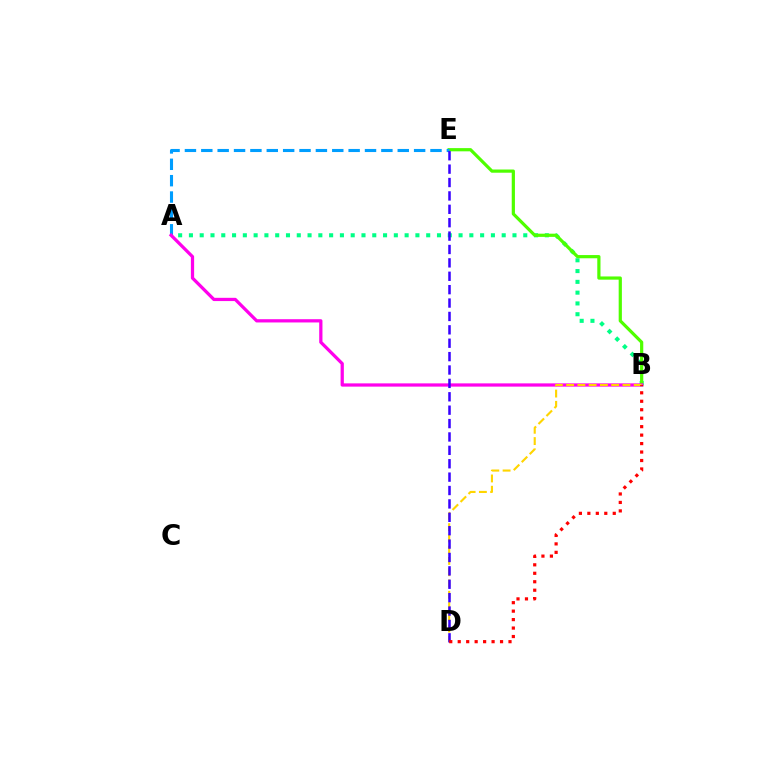{('A', 'B'): [{'color': '#00ff86', 'line_style': 'dotted', 'thickness': 2.93}, {'color': '#ff00ed', 'line_style': 'solid', 'thickness': 2.34}], ('B', 'E'): [{'color': '#4fff00', 'line_style': 'solid', 'thickness': 2.31}], ('A', 'E'): [{'color': '#009eff', 'line_style': 'dashed', 'thickness': 2.22}], ('B', 'D'): [{'color': '#ffd500', 'line_style': 'dashed', 'thickness': 1.53}, {'color': '#ff0000', 'line_style': 'dotted', 'thickness': 2.3}], ('D', 'E'): [{'color': '#3700ff', 'line_style': 'dashed', 'thickness': 1.82}]}